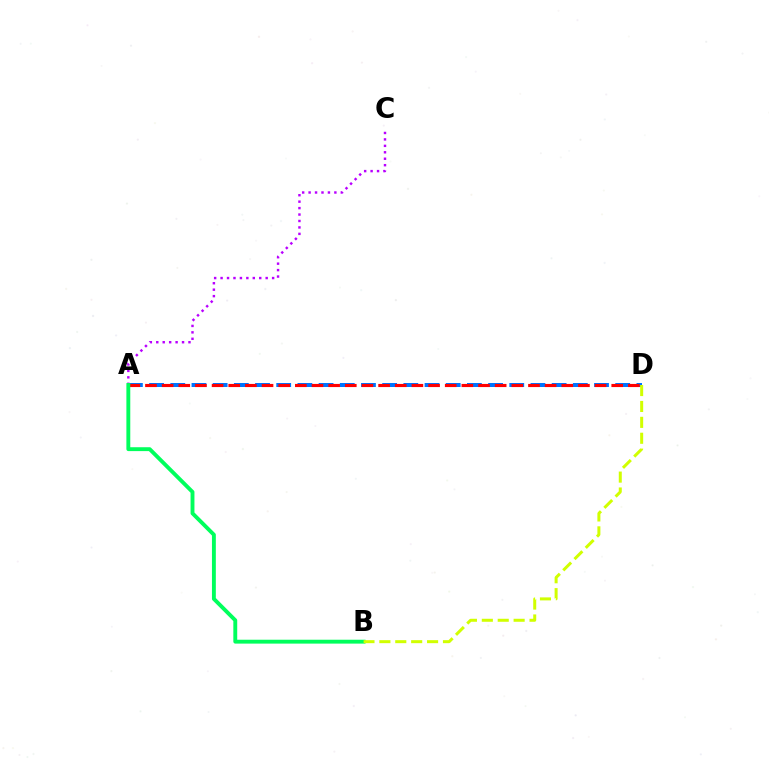{('A', 'D'): [{'color': '#0074ff', 'line_style': 'dashed', 'thickness': 2.88}, {'color': '#ff0000', 'line_style': 'dashed', 'thickness': 2.26}], ('A', 'C'): [{'color': '#b900ff', 'line_style': 'dotted', 'thickness': 1.75}], ('A', 'B'): [{'color': '#00ff5c', 'line_style': 'solid', 'thickness': 2.8}], ('B', 'D'): [{'color': '#d1ff00', 'line_style': 'dashed', 'thickness': 2.16}]}